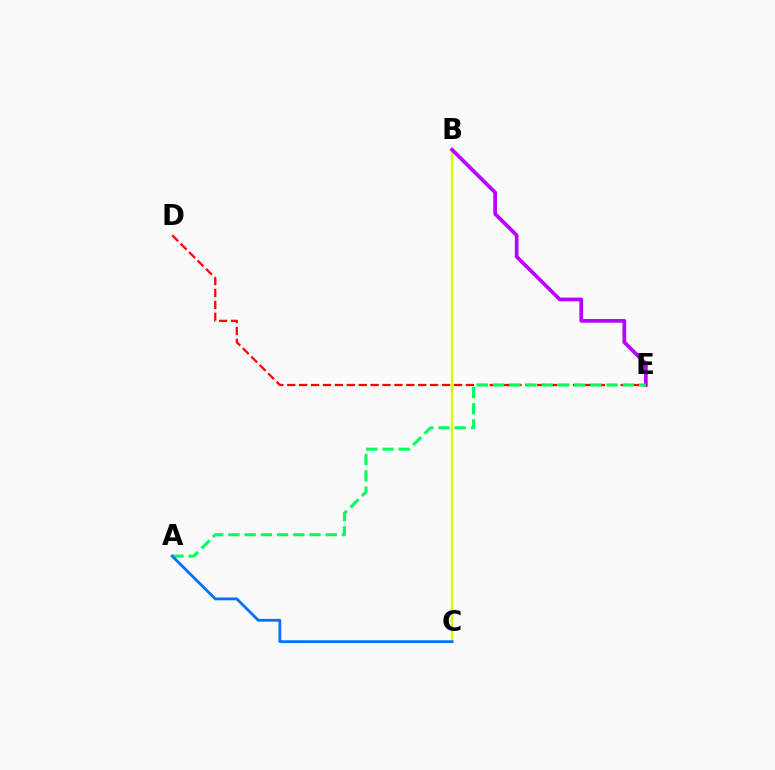{('D', 'E'): [{'color': '#ff0000', 'line_style': 'dashed', 'thickness': 1.62}], ('B', 'C'): [{'color': '#d1ff00', 'line_style': 'solid', 'thickness': 1.73}], ('B', 'E'): [{'color': '#b900ff', 'line_style': 'solid', 'thickness': 2.69}], ('A', 'E'): [{'color': '#00ff5c', 'line_style': 'dashed', 'thickness': 2.2}], ('A', 'C'): [{'color': '#0074ff', 'line_style': 'solid', 'thickness': 2.04}]}